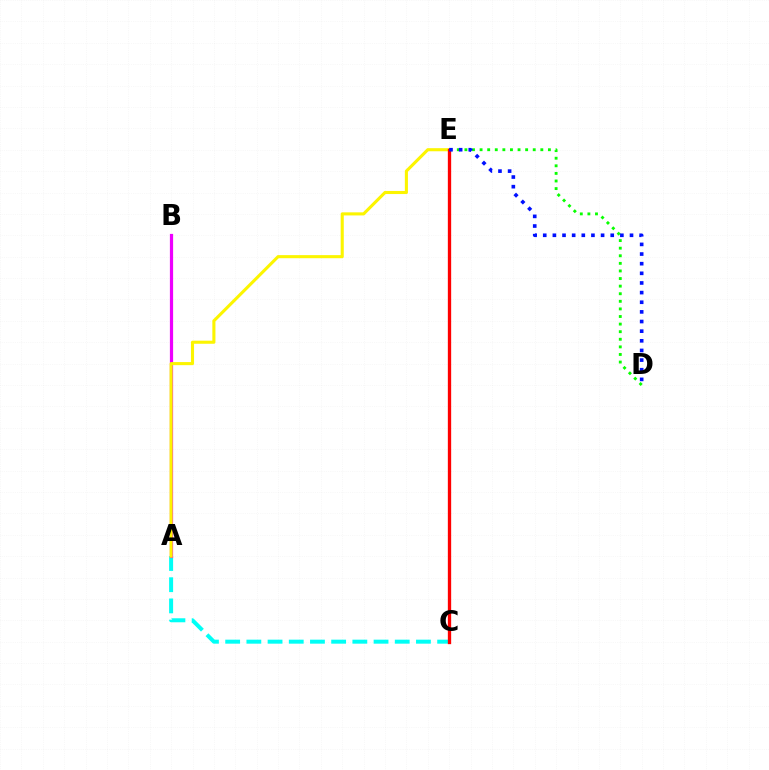{('D', 'E'): [{'color': '#08ff00', 'line_style': 'dotted', 'thickness': 2.06}, {'color': '#0010ff', 'line_style': 'dotted', 'thickness': 2.62}], ('A', 'C'): [{'color': '#00fff6', 'line_style': 'dashed', 'thickness': 2.88}], ('A', 'B'): [{'color': '#ee00ff', 'line_style': 'solid', 'thickness': 2.32}], ('A', 'E'): [{'color': '#fcf500', 'line_style': 'solid', 'thickness': 2.22}], ('C', 'E'): [{'color': '#ff0000', 'line_style': 'solid', 'thickness': 2.39}]}